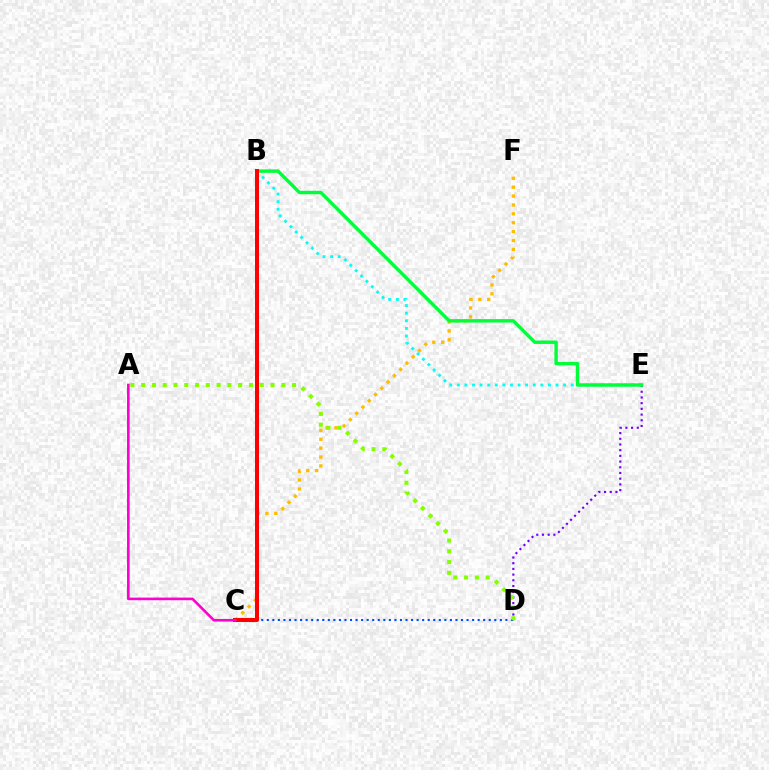{('C', 'F'): [{'color': '#ffbd00', 'line_style': 'dotted', 'thickness': 2.41}], ('C', 'D'): [{'color': '#004bff', 'line_style': 'dotted', 'thickness': 1.51}], ('D', 'E'): [{'color': '#7200ff', 'line_style': 'dotted', 'thickness': 1.55}], ('A', 'D'): [{'color': '#84ff00', 'line_style': 'dotted', 'thickness': 2.93}], ('B', 'E'): [{'color': '#00fff6', 'line_style': 'dotted', 'thickness': 2.06}, {'color': '#00ff39', 'line_style': 'solid', 'thickness': 2.47}], ('B', 'C'): [{'color': '#ff0000', 'line_style': 'solid', 'thickness': 2.9}], ('A', 'C'): [{'color': '#ff00cf', 'line_style': 'solid', 'thickness': 1.89}]}